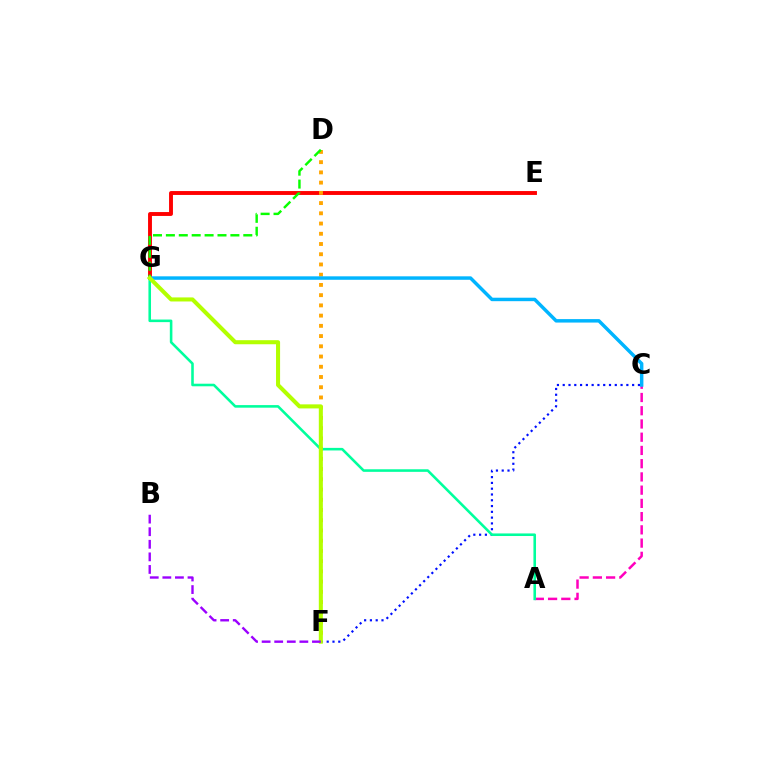{('E', 'G'): [{'color': '#ff0000', 'line_style': 'solid', 'thickness': 2.8}], ('D', 'F'): [{'color': '#ffa500', 'line_style': 'dotted', 'thickness': 2.78}], ('A', 'C'): [{'color': '#ff00bd', 'line_style': 'dashed', 'thickness': 1.8}], ('C', 'G'): [{'color': '#00b5ff', 'line_style': 'solid', 'thickness': 2.49}], ('C', 'F'): [{'color': '#0010ff', 'line_style': 'dotted', 'thickness': 1.57}], ('D', 'G'): [{'color': '#08ff00', 'line_style': 'dashed', 'thickness': 1.75}], ('A', 'G'): [{'color': '#00ff9d', 'line_style': 'solid', 'thickness': 1.85}], ('F', 'G'): [{'color': '#b3ff00', 'line_style': 'solid', 'thickness': 2.92}], ('B', 'F'): [{'color': '#9b00ff', 'line_style': 'dashed', 'thickness': 1.71}]}